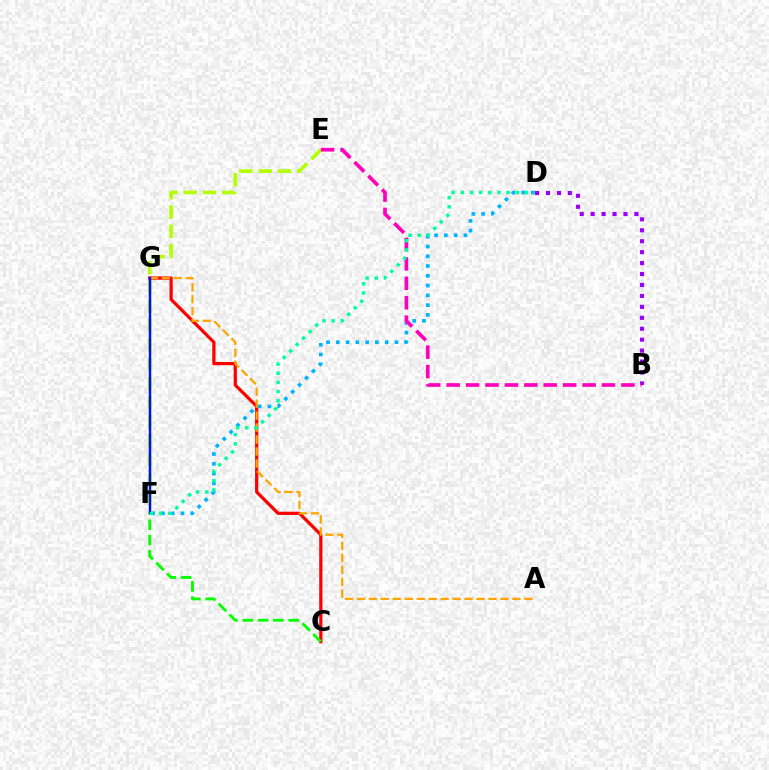{('C', 'G'): [{'color': '#ff0000', 'line_style': 'solid', 'thickness': 2.32}], ('E', 'F'): [{'color': '#b3ff00', 'line_style': 'dashed', 'thickness': 2.62}], ('D', 'F'): [{'color': '#00b5ff', 'line_style': 'dotted', 'thickness': 2.66}, {'color': '#00ff9d', 'line_style': 'dotted', 'thickness': 2.49}], ('B', 'D'): [{'color': '#9b00ff', 'line_style': 'dotted', 'thickness': 2.97}], ('A', 'G'): [{'color': '#ffa500', 'line_style': 'dashed', 'thickness': 1.62}], ('B', 'E'): [{'color': '#ff00bd', 'line_style': 'dashed', 'thickness': 2.64}], ('C', 'F'): [{'color': '#08ff00', 'line_style': 'dashed', 'thickness': 2.08}], ('F', 'G'): [{'color': '#0010ff', 'line_style': 'solid', 'thickness': 1.77}]}